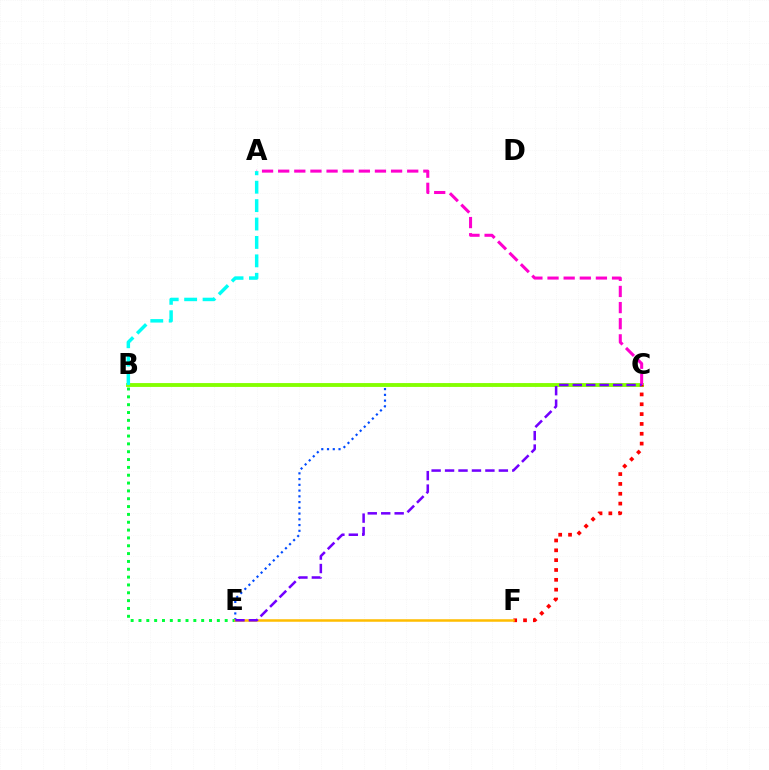{('C', 'E'): [{'color': '#004bff', 'line_style': 'dotted', 'thickness': 1.56}, {'color': '#7200ff', 'line_style': 'dashed', 'thickness': 1.83}], ('B', 'C'): [{'color': '#84ff00', 'line_style': 'solid', 'thickness': 2.77}], ('A', 'C'): [{'color': '#ff00cf', 'line_style': 'dashed', 'thickness': 2.19}], ('C', 'F'): [{'color': '#ff0000', 'line_style': 'dotted', 'thickness': 2.67}], ('B', 'E'): [{'color': '#00ff39', 'line_style': 'dotted', 'thickness': 2.13}], ('E', 'F'): [{'color': '#ffbd00', 'line_style': 'solid', 'thickness': 1.81}], ('A', 'B'): [{'color': '#00fff6', 'line_style': 'dashed', 'thickness': 2.5}]}